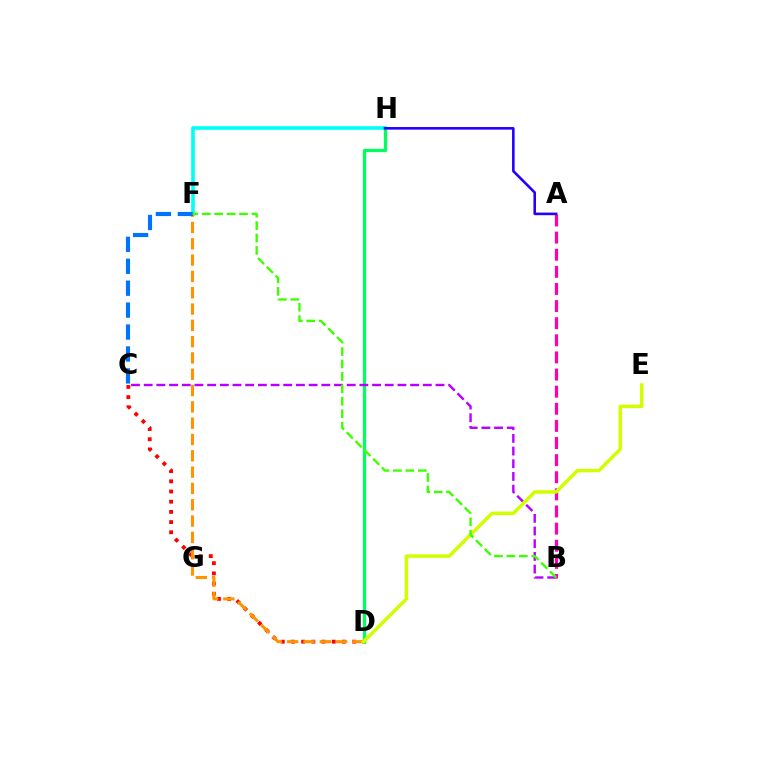{('D', 'H'): [{'color': '#00ff5c', 'line_style': 'solid', 'thickness': 2.33}], ('A', 'B'): [{'color': '#ff00ac', 'line_style': 'dashed', 'thickness': 2.33}], ('C', 'D'): [{'color': '#ff0000', 'line_style': 'dotted', 'thickness': 2.77}], ('B', 'C'): [{'color': '#b900ff', 'line_style': 'dashed', 'thickness': 1.72}], ('F', 'H'): [{'color': '#00fff6', 'line_style': 'solid', 'thickness': 2.61}], ('D', 'F'): [{'color': '#ff9400', 'line_style': 'dashed', 'thickness': 2.22}], ('C', 'F'): [{'color': '#0074ff', 'line_style': 'dashed', 'thickness': 2.98}], ('D', 'E'): [{'color': '#d1ff00', 'line_style': 'solid', 'thickness': 2.52}], ('A', 'H'): [{'color': '#2500ff', 'line_style': 'solid', 'thickness': 1.87}], ('B', 'F'): [{'color': '#3dff00', 'line_style': 'dashed', 'thickness': 1.69}]}